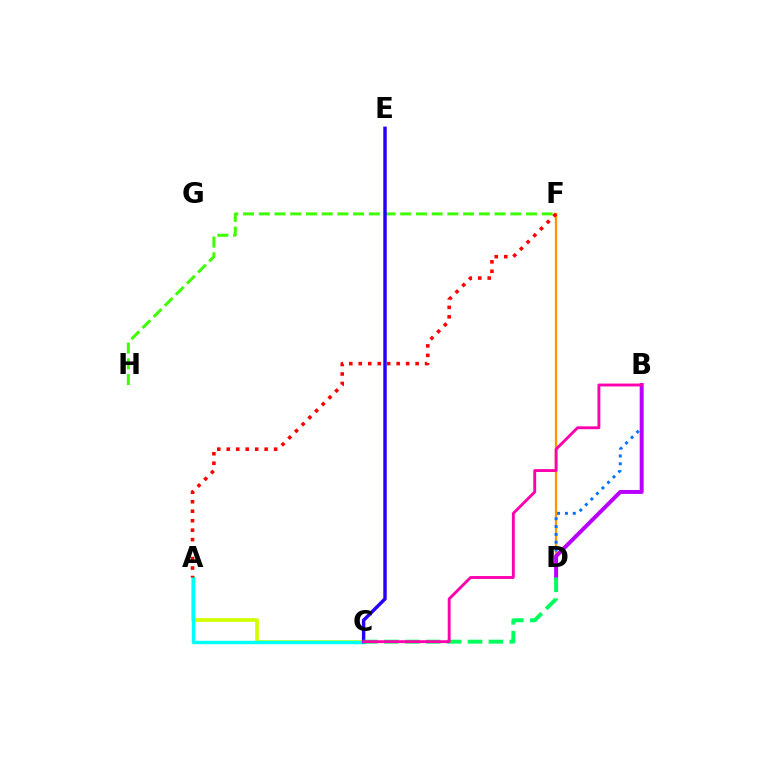{('D', 'F'): [{'color': '#ff9400', 'line_style': 'solid', 'thickness': 1.66}], ('B', 'D'): [{'color': '#0074ff', 'line_style': 'dotted', 'thickness': 2.13}, {'color': '#b900ff', 'line_style': 'solid', 'thickness': 2.85}], ('F', 'H'): [{'color': '#3dff00', 'line_style': 'dashed', 'thickness': 2.14}], ('A', 'C'): [{'color': '#d1ff00', 'line_style': 'solid', 'thickness': 2.68}, {'color': '#00fff6', 'line_style': 'solid', 'thickness': 2.48}], ('C', 'E'): [{'color': '#2500ff', 'line_style': 'solid', 'thickness': 2.48}], ('A', 'F'): [{'color': '#ff0000', 'line_style': 'dotted', 'thickness': 2.57}], ('C', 'D'): [{'color': '#00ff5c', 'line_style': 'dashed', 'thickness': 2.84}], ('B', 'C'): [{'color': '#ff00ac', 'line_style': 'solid', 'thickness': 2.06}]}